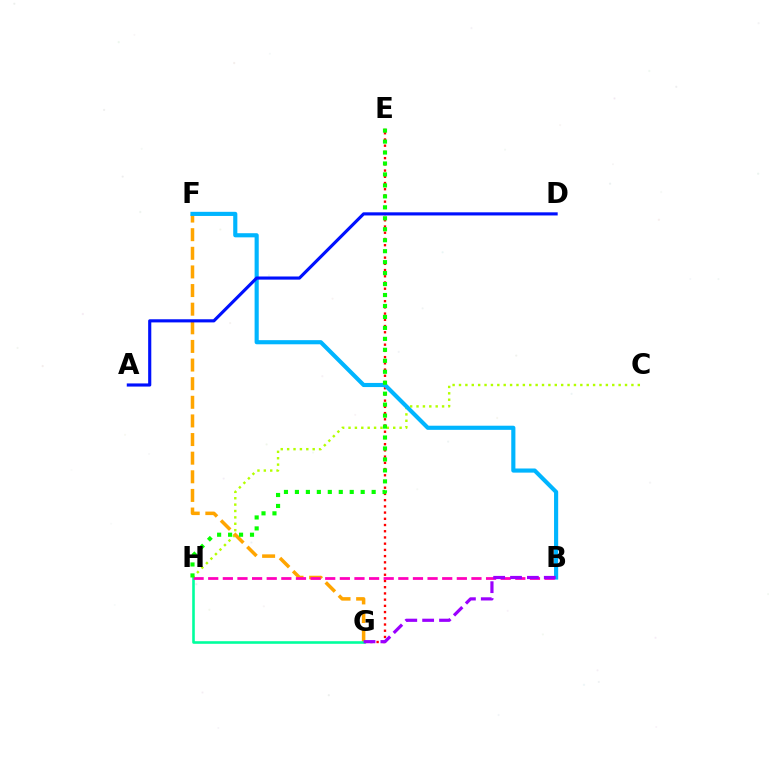{('E', 'G'): [{'color': '#ff0000', 'line_style': 'dotted', 'thickness': 1.69}], ('C', 'H'): [{'color': '#b3ff00', 'line_style': 'dotted', 'thickness': 1.73}], ('F', 'G'): [{'color': '#ffa500', 'line_style': 'dashed', 'thickness': 2.53}], ('G', 'H'): [{'color': '#00ff9d', 'line_style': 'solid', 'thickness': 1.87}], ('B', 'F'): [{'color': '#00b5ff', 'line_style': 'solid', 'thickness': 2.98}], ('B', 'H'): [{'color': '#ff00bd', 'line_style': 'dashed', 'thickness': 1.99}], ('E', 'H'): [{'color': '#08ff00', 'line_style': 'dotted', 'thickness': 2.98}], ('B', 'G'): [{'color': '#9b00ff', 'line_style': 'dashed', 'thickness': 2.29}], ('A', 'D'): [{'color': '#0010ff', 'line_style': 'solid', 'thickness': 2.26}]}